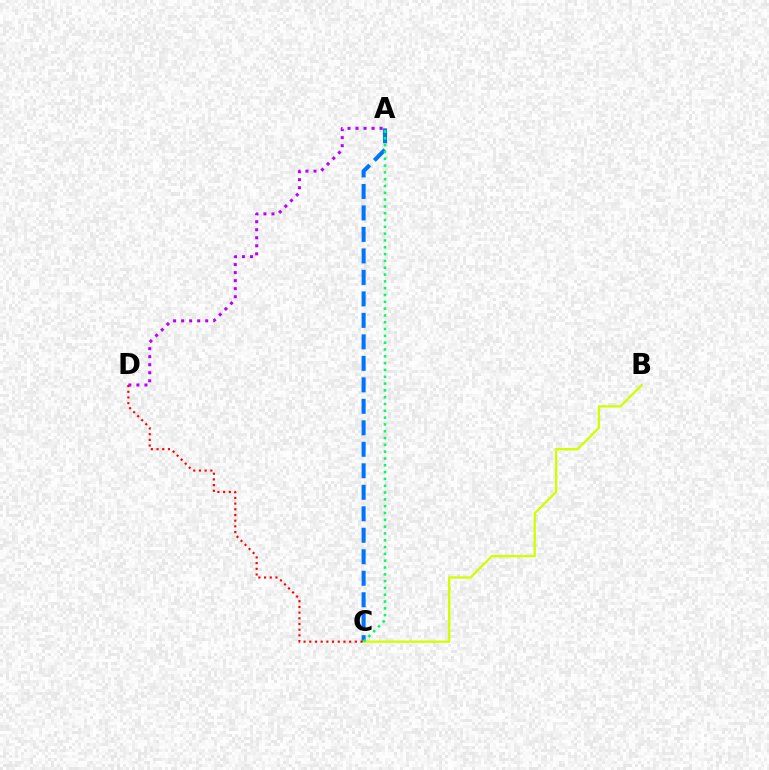{('A', 'C'): [{'color': '#0074ff', 'line_style': 'dashed', 'thickness': 2.92}, {'color': '#00ff5c', 'line_style': 'dotted', 'thickness': 1.85}], ('B', 'C'): [{'color': '#d1ff00', 'line_style': 'solid', 'thickness': 1.67}], ('A', 'D'): [{'color': '#b900ff', 'line_style': 'dotted', 'thickness': 2.18}], ('C', 'D'): [{'color': '#ff0000', 'line_style': 'dotted', 'thickness': 1.55}]}